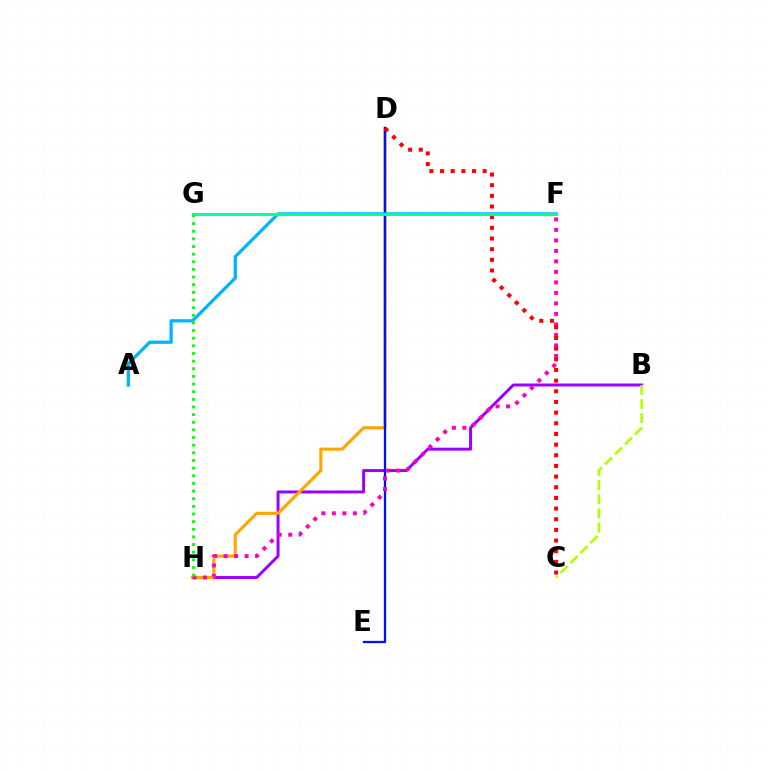{('B', 'H'): [{'color': '#9b00ff', 'line_style': 'solid', 'thickness': 2.13}], ('D', 'H'): [{'color': '#ffa500', 'line_style': 'solid', 'thickness': 2.23}], ('D', 'E'): [{'color': '#0010ff', 'line_style': 'solid', 'thickness': 1.65}], ('B', 'C'): [{'color': '#b3ff00', 'line_style': 'dashed', 'thickness': 1.92}], ('F', 'H'): [{'color': '#ff00bd', 'line_style': 'dotted', 'thickness': 2.85}], ('C', 'D'): [{'color': '#ff0000', 'line_style': 'dotted', 'thickness': 2.9}], ('A', 'F'): [{'color': '#00b5ff', 'line_style': 'solid', 'thickness': 2.37}], ('F', 'G'): [{'color': '#00ff9d', 'line_style': 'solid', 'thickness': 2.08}], ('G', 'H'): [{'color': '#08ff00', 'line_style': 'dotted', 'thickness': 2.08}]}